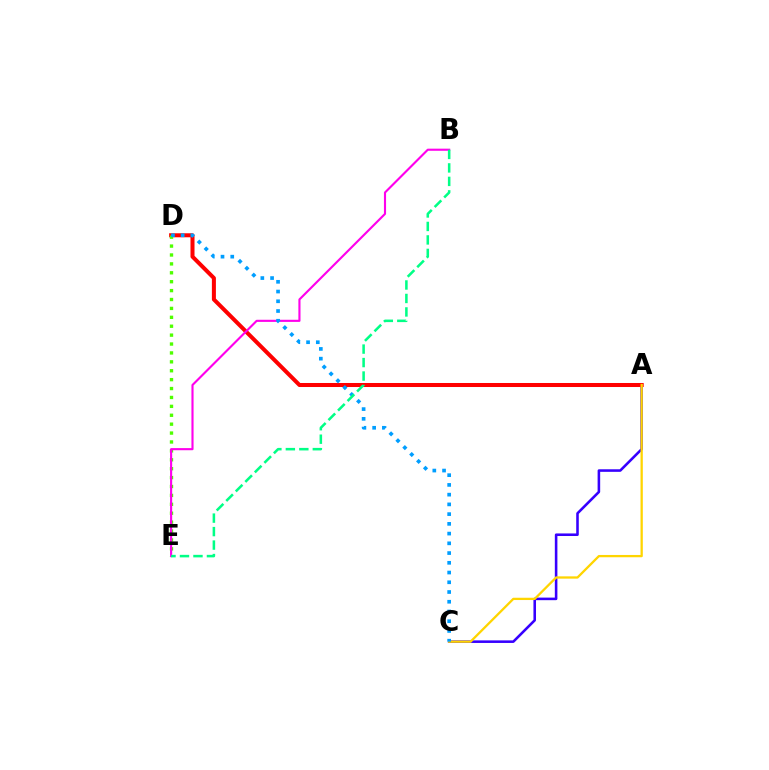{('A', 'C'): [{'color': '#3700ff', 'line_style': 'solid', 'thickness': 1.85}, {'color': '#ffd500', 'line_style': 'solid', 'thickness': 1.65}], ('A', 'D'): [{'color': '#ff0000', 'line_style': 'solid', 'thickness': 2.89}], ('D', 'E'): [{'color': '#4fff00', 'line_style': 'dotted', 'thickness': 2.42}], ('B', 'E'): [{'color': '#ff00ed', 'line_style': 'solid', 'thickness': 1.53}, {'color': '#00ff86', 'line_style': 'dashed', 'thickness': 1.83}], ('C', 'D'): [{'color': '#009eff', 'line_style': 'dotted', 'thickness': 2.65}]}